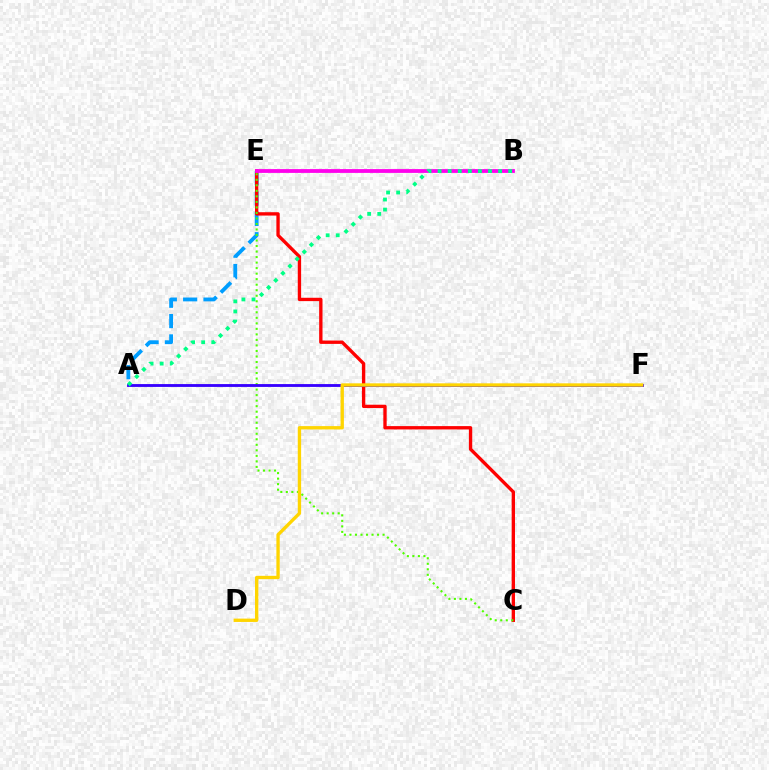{('A', 'E'): [{'color': '#009eff', 'line_style': 'dashed', 'thickness': 2.76}], ('C', 'E'): [{'color': '#ff0000', 'line_style': 'solid', 'thickness': 2.41}, {'color': '#4fff00', 'line_style': 'dotted', 'thickness': 1.5}], ('A', 'F'): [{'color': '#3700ff', 'line_style': 'solid', 'thickness': 2.05}], ('D', 'F'): [{'color': '#ffd500', 'line_style': 'solid', 'thickness': 2.41}], ('B', 'E'): [{'color': '#ff00ed', 'line_style': 'solid', 'thickness': 2.73}], ('A', 'B'): [{'color': '#00ff86', 'line_style': 'dotted', 'thickness': 2.74}]}